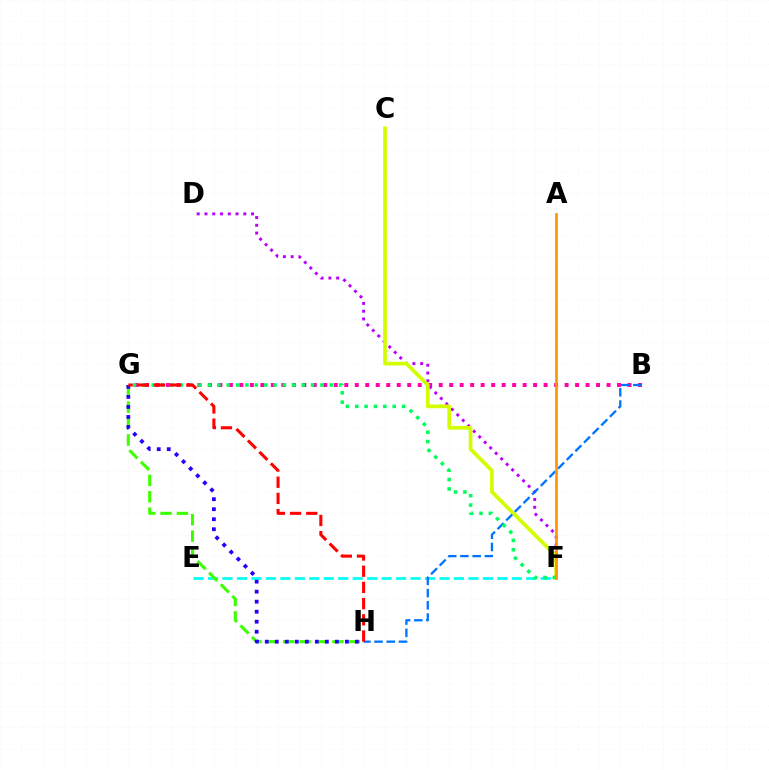{('B', 'G'): [{'color': '#ff00ac', 'line_style': 'dotted', 'thickness': 2.85}], ('D', 'F'): [{'color': '#b900ff', 'line_style': 'dotted', 'thickness': 2.11}], ('C', 'F'): [{'color': '#d1ff00', 'line_style': 'solid', 'thickness': 2.67}], ('E', 'F'): [{'color': '#00fff6', 'line_style': 'dashed', 'thickness': 1.97}], ('B', 'H'): [{'color': '#0074ff', 'line_style': 'dashed', 'thickness': 1.66}], ('G', 'H'): [{'color': '#3dff00', 'line_style': 'dashed', 'thickness': 2.23}, {'color': '#2500ff', 'line_style': 'dotted', 'thickness': 2.72}, {'color': '#ff0000', 'line_style': 'dashed', 'thickness': 2.2}], ('F', 'G'): [{'color': '#00ff5c', 'line_style': 'dotted', 'thickness': 2.55}], ('A', 'F'): [{'color': '#ff9400', 'line_style': 'solid', 'thickness': 1.92}]}